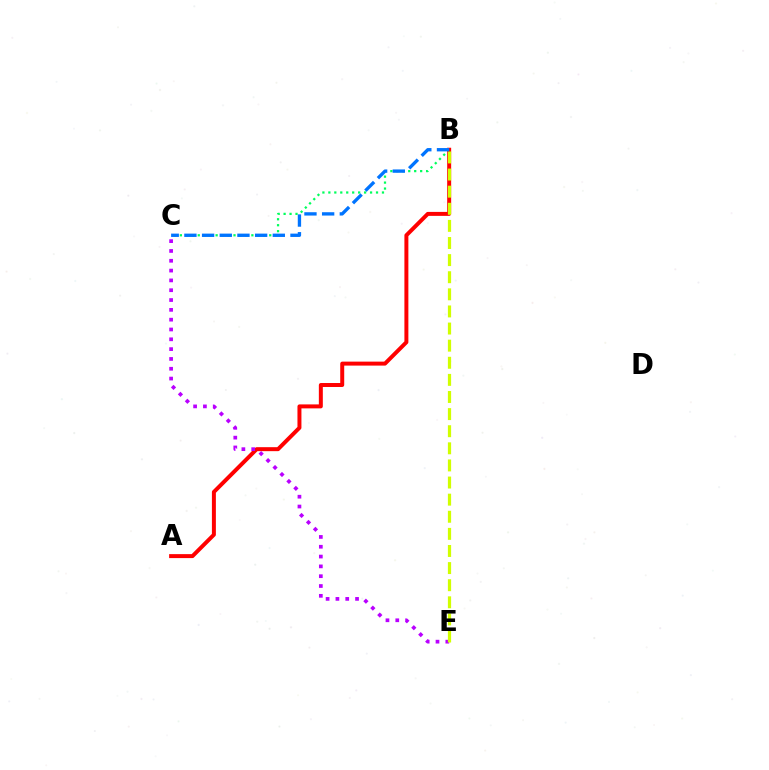{('B', 'C'): [{'color': '#00ff5c', 'line_style': 'dotted', 'thickness': 1.62}, {'color': '#0074ff', 'line_style': 'dashed', 'thickness': 2.4}], ('A', 'B'): [{'color': '#ff0000', 'line_style': 'solid', 'thickness': 2.86}], ('C', 'E'): [{'color': '#b900ff', 'line_style': 'dotted', 'thickness': 2.67}], ('B', 'E'): [{'color': '#d1ff00', 'line_style': 'dashed', 'thickness': 2.32}]}